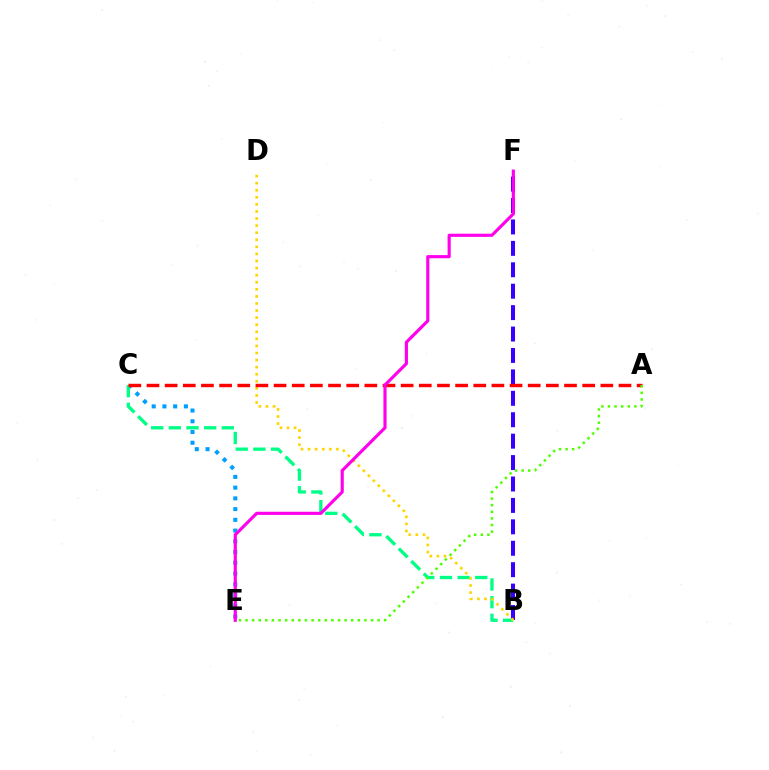{('B', 'F'): [{'color': '#3700ff', 'line_style': 'dashed', 'thickness': 2.91}], ('C', 'E'): [{'color': '#009eff', 'line_style': 'dotted', 'thickness': 2.92}], ('B', 'C'): [{'color': '#00ff86', 'line_style': 'dashed', 'thickness': 2.4}], ('B', 'D'): [{'color': '#ffd500', 'line_style': 'dotted', 'thickness': 1.92}], ('A', 'C'): [{'color': '#ff0000', 'line_style': 'dashed', 'thickness': 2.47}], ('E', 'F'): [{'color': '#ff00ed', 'line_style': 'solid', 'thickness': 2.27}], ('A', 'E'): [{'color': '#4fff00', 'line_style': 'dotted', 'thickness': 1.79}]}